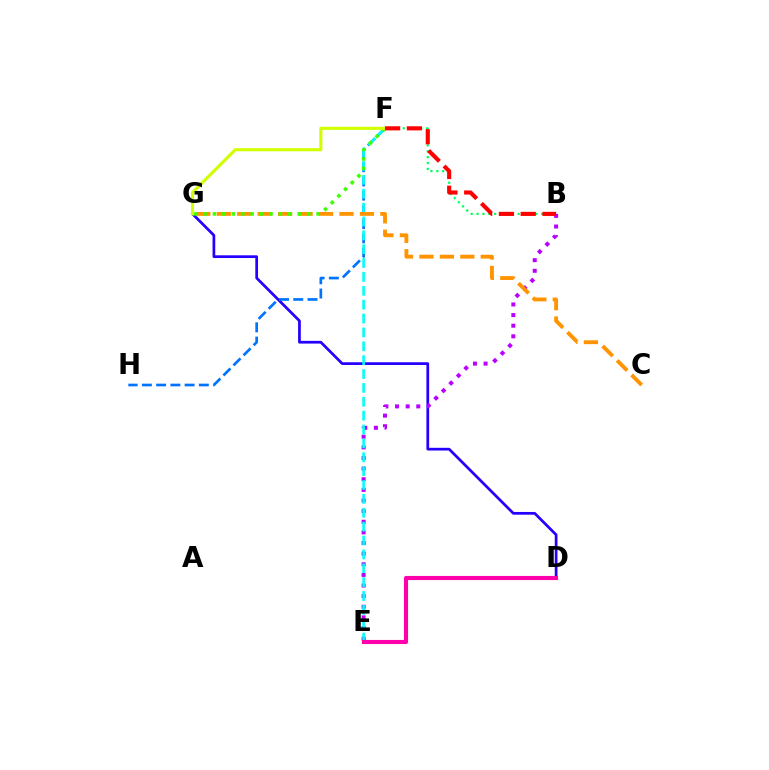{('D', 'G'): [{'color': '#2500ff', 'line_style': 'solid', 'thickness': 1.96}], ('F', 'H'): [{'color': '#0074ff', 'line_style': 'dashed', 'thickness': 1.93}], ('B', 'E'): [{'color': '#b900ff', 'line_style': 'dotted', 'thickness': 2.89}], ('E', 'F'): [{'color': '#00fff6', 'line_style': 'dashed', 'thickness': 1.88}], ('C', 'G'): [{'color': '#ff9400', 'line_style': 'dashed', 'thickness': 2.78}], ('D', 'E'): [{'color': '#ff00ac', 'line_style': 'solid', 'thickness': 2.96}], ('B', 'F'): [{'color': '#00ff5c', 'line_style': 'dotted', 'thickness': 1.6}, {'color': '#ff0000', 'line_style': 'dashed', 'thickness': 2.96}], ('F', 'G'): [{'color': '#3dff00', 'line_style': 'dotted', 'thickness': 2.56}, {'color': '#d1ff00', 'line_style': 'solid', 'thickness': 2.24}]}